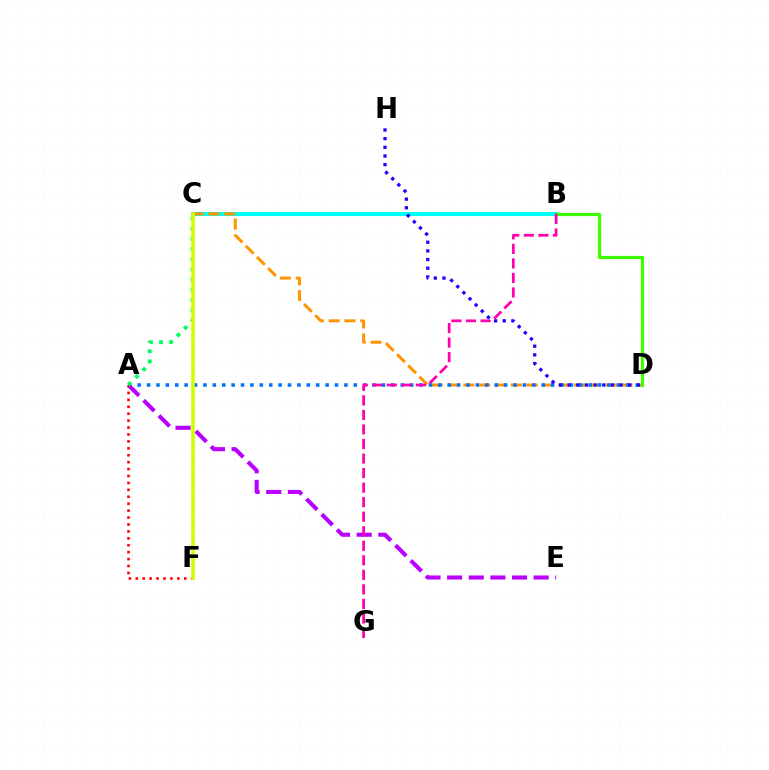{('B', 'C'): [{'color': '#00fff6', 'line_style': 'solid', 'thickness': 2.98}], ('C', 'D'): [{'color': '#ff9400', 'line_style': 'dashed', 'thickness': 2.15}], ('A', 'D'): [{'color': '#0074ff', 'line_style': 'dotted', 'thickness': 2.55}], ('A', 'E'): [{'color': '#b900ff', 'line_style': 'dashed', 'thickness': 2.94}], ('B', 'D'): [{'color': '#3dff00', 'line_style': 'solid', 'thickness': 2.3}], ('A', 'F'): [{'color': '#ff0000', 'line_style': 'dotted', 'thickness': 1.88}], ('A', 'C'): [{'color': '#00ff5c', 'line_style': 'dotted', 'thickness': 2.77}], ('C', 'F'): [{'color': '#d1ff00', 'line_style': 'solid', 'thickness': 2.62}], ('D', 'H'): [{'color': '#2500ff', 'line_style': 'dotted', 'thickness': 2.35}], ('B', 'G'): [{'color': '#ff00ac', 'line_style': 'dashed', 'thickness': 1.97}]}